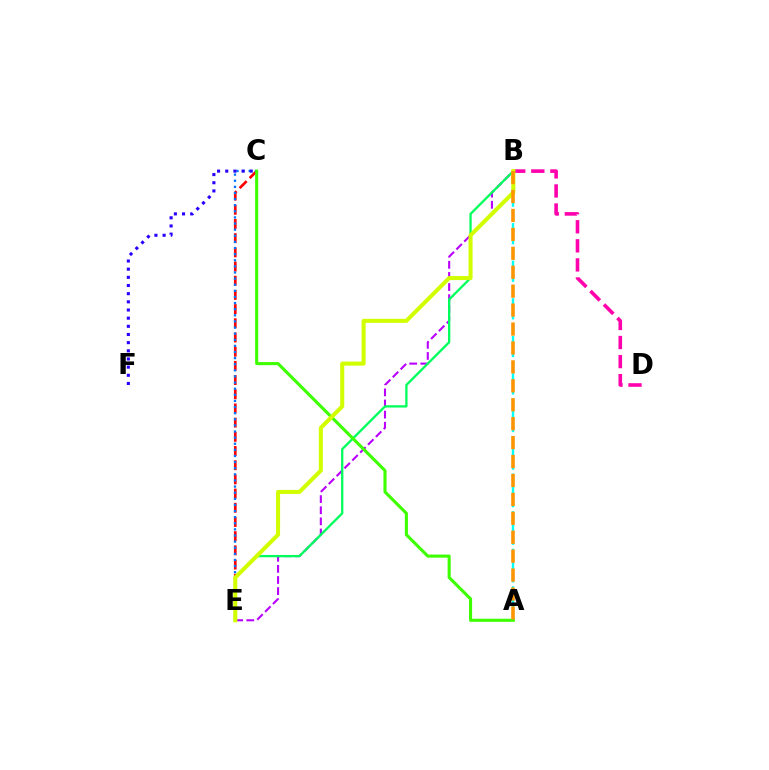{('C', 'E'): [{'color': '#ff0000', 'line_style': 'dashed', 'thickness': 1.93}, {'color': '#0074ff', 'line_style': 'dotted', 'thickness': 1.66}], ('B', 'E'): [{'color': '#b900ff', 'line_style': 'dashed', 'thickness': 1.51}, {'color': '#00ff5c', 'line_style': 'solid', 'thickness': 1.66}, {'color': '#d1ff00', 'line_style': 'solid', 'thickness': 2.92}], ('A', 'B'): [{'color': '#00fff6', 'line_style': 'dashed', 'thickness': 1.7}, {'color': '#ff9400', 'line_style': 'dashed', 'thickness': 2.57}], ('A', 'C'): [{'color': '#3dff00', 'line_style': 'solid', 'thickness': 2.22}], ('B', 'D'): [{'color': '#ff00ac', 'line_style': 'dashed', 'thickness': 2.59}], ('C', 'F'): [{'color': '#2500ff', 'line_style': 'dotted', 'thickness': 2.22}]}